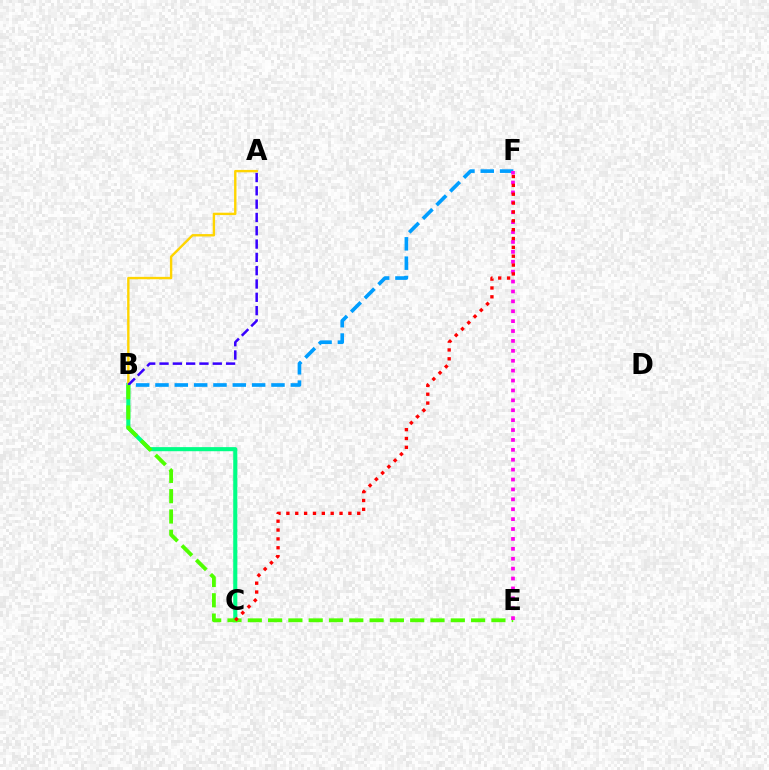{('B', 'C'): [{'color': '#00ff86', 'line_style': 'solid', 'thickness': 2.95}], ('A', 'B'): [{'color': '#ffd500', 'line_style': 'solid', 'thickness': 1.72}, {'color': '#3700ff', 'line_style': 'dashed', 'thickness': 1.81}], ('B', 'F'): [{'color': '#009eff', 'line_style': 'dashed', 'thickness': 2.63}], ('B', 'E'): [{'color': '#4fff00', 'line_style': 'dashed', 'thickness': 2.76}], ('E', 'F'): [{'color': '#ff00ed', 'line_style': 'dotted', 'thickness': 2.69}], ('C', 'F'): [{'color': '#ff0000', 'line_style': 'dotted', 'thickness': 2.41}]}